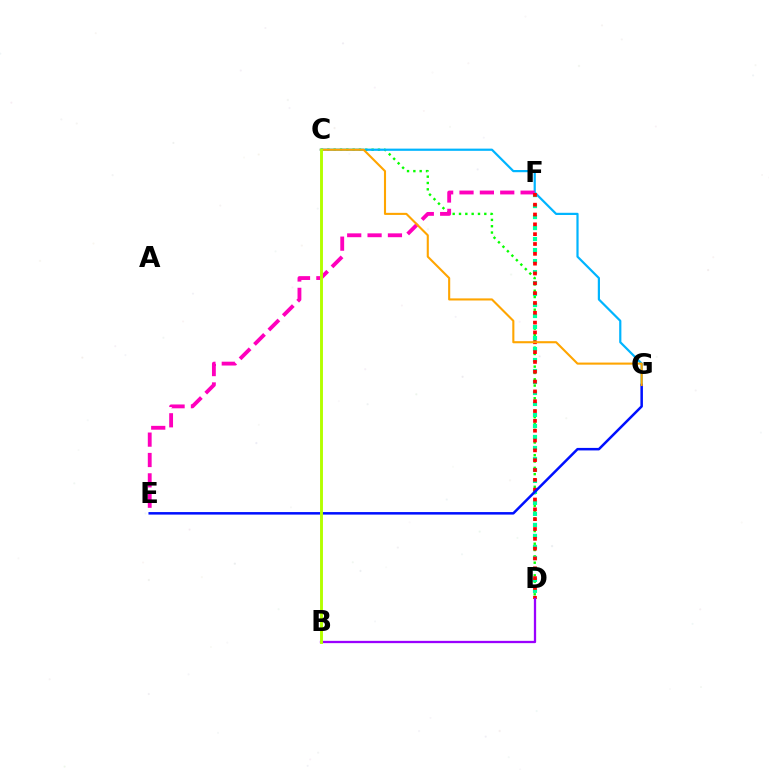{('C', 'D'): [{'color': '#08ff00', 'line_style': 'dotted', 'thickness': 1.72}], ('D', 'F'): [{'color': '#00ff9d', 'line_style': 'dotted', 'thickness': 2.99}, {'color': '#ff0000', 'line_style': 'dotted', 'thickness': 2.67}], ('C', 'G'): [{'color': '#00b5ff', 'line_style': 'solid', 'thickness': 1.59}, {'color': '#ffa500', 'line_style': 'solid', 'thickness': 1.51}], ('E', 'F'): [{'color': '#ff00bd', 'line_style': 'dashed', 'thickness': 2.77}], ('E', 'G'): [{'color': '#0010ff', 'line_style': 'solid', 'thickness': 1.81}], ('B', 'D'): [{'color': '#9b00ff', 'line_style': 'solid', 'thickness': 1.65}], ('B', 'C'): [{'color': '#b3ff00', 'line_style': 'solid', 'thickness': 2.1}]}